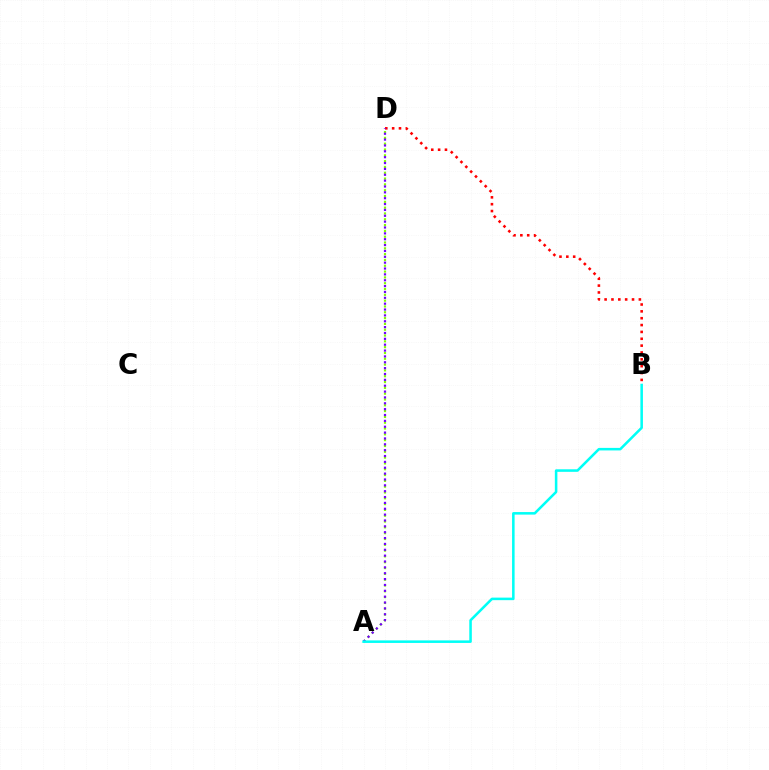{('B', 'D'): [{'color': '#ff0000', 'line_style': 'dotted', 'thickness': 1.86}], ('A', 'D'): [{'color': '#84ff00', 'line_style': 'dotted', 'thickness': 1.58}, {'color': '#7200ff', 'line_style': 'dotted', 'thickness': 1.59}], ('A', 'B'): [{'color': '#00fff6', 'line_style': 'solid', 'thickness': 1.83}]}